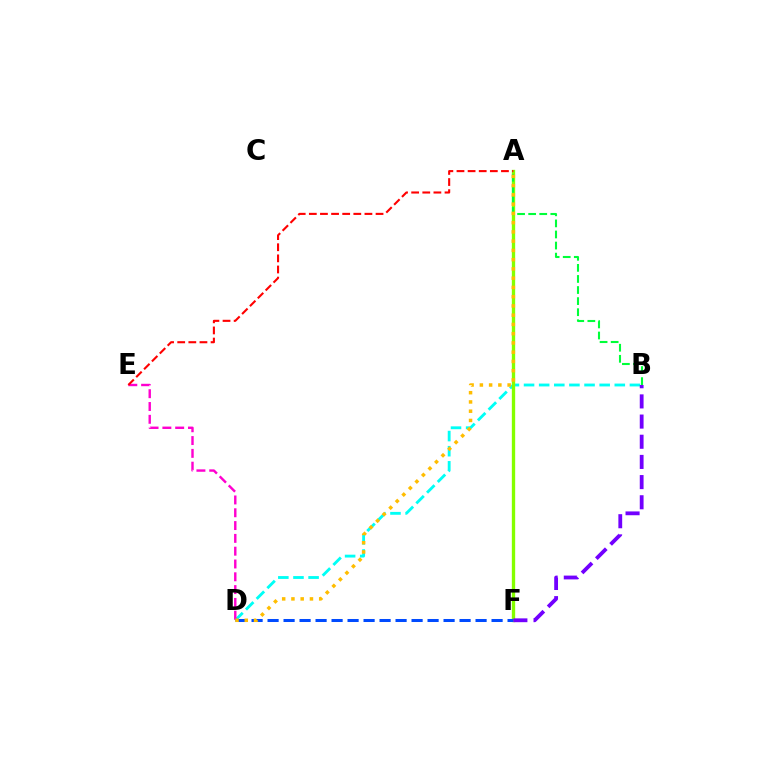{('B', 'D'): [{'color': '#00fff6', 'line_style': 'dashed', 'thickness': 2.05}], ('D', 'E'): [{'color': '#ff00cf', 'line_style': 'dashed', 'thickness': 1.74}], ('A', 'F'): [{'color': '#84ff00', 'line_style': 'solid', 'thickness': 2.4}], ('A', 'B'): [{'color': '#00ff39', 'line_style': 'dashed', 'thickness': 1.51}], ('D', 'F'): [{'color': '#004bff', 'line_style': 'dashed', 'thickness': 2.17}], ('B', 'F'): [{'color': '#7200ff', 'line_style': 'dashed', 'thickness': 2.74}], ('A', 'E'): [{'color': '#ff0000', 'line_style': 'dashed', 'thickness': 1.51}], ('A', 'D'): [{'color': '#ffbd00', 'line_style': 'dotted', 'thickness': 2.51}]}